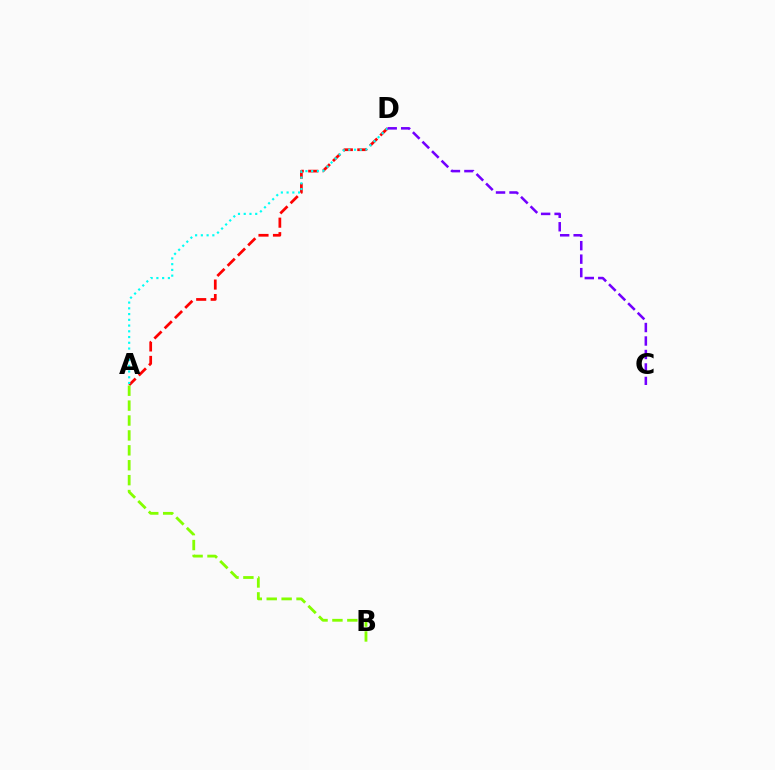{('A', 'D'): [{'color': '#ff0000', 'line_style': 'dashed', 'thickness': 1.97}, {'color': '#00fff6', 'line_style': 'dotted', 'thickness': 1.56}], ('A', 'B'): [{'color': '#84ff00', 'line_style': 'dashed', 'thickness': 2.02}], ('C', 'D'): [{'color': '#7200ff', 'line_style': 'dashed', 'thickness': 1.83}]}